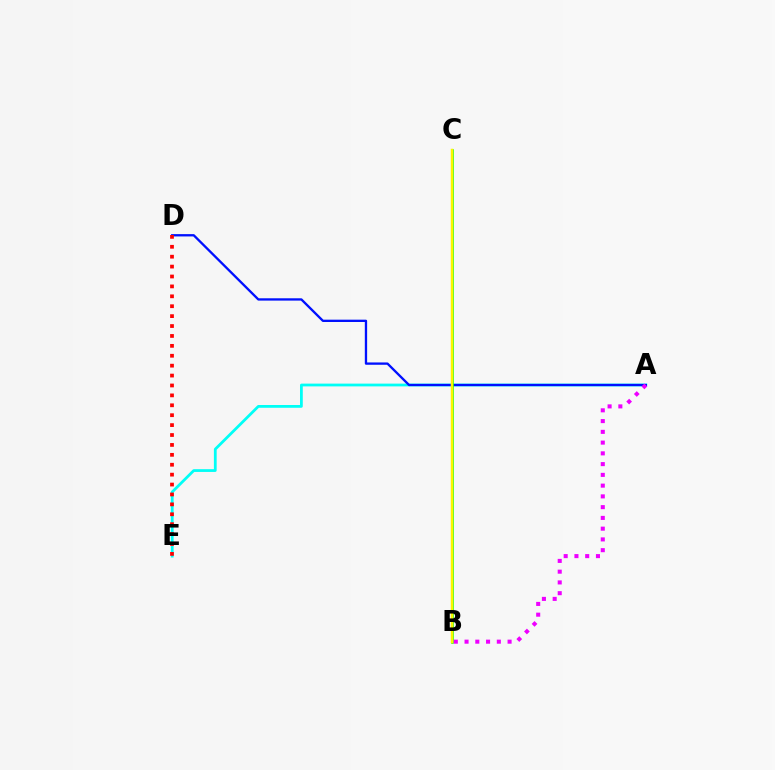{('A', 'E'): [{'color': '#00fff6', 'line_style': 'solid', 'thickness': 1.99}], ('A', 'D'): [{'color': '#0010ff', 'line_style': 'solid', 'thickness': 1.67}], ('B', 'C'): [{'color': '#08ff00', 'line_style': 'solid', 'thickness': 1.81}, {'color': '#fcf500', 'line_style': 'solid', 'thickness': 1.79}], ('A', 'B'): [{'color': '#ee00ff', 'line_style': 'dotted', 'thickness': 2.92}], ('D', 'E'): [{'color': '#ff0000', 'line_style': 'dotted', 'thickness': 2.69}]}